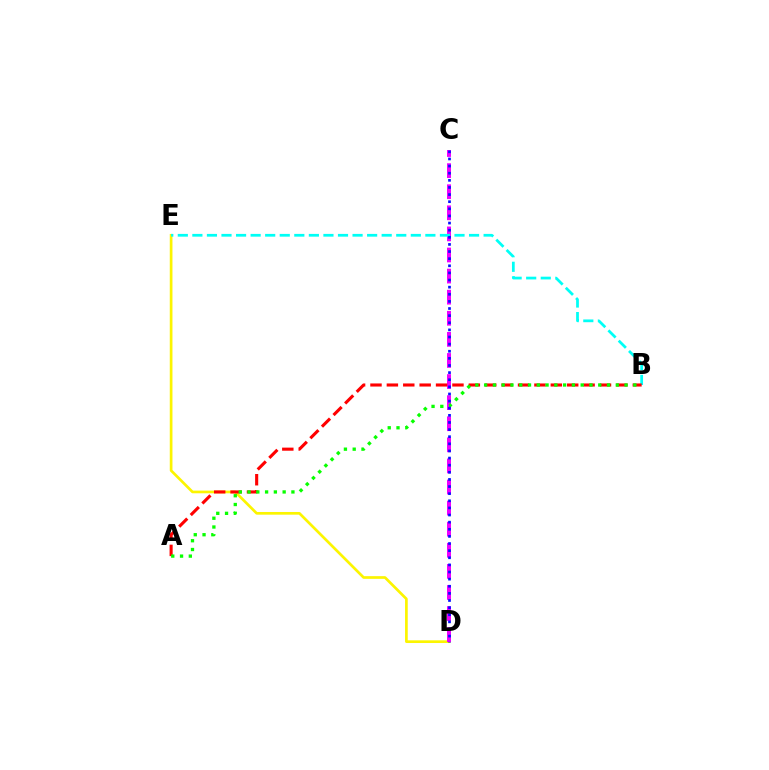{('D', 'E'): [{'color': '#fcf500', 'line_style': 'solid', 'thickness': 1.94}], ('C', 'D'): [{'color': '#ee00ff', 'line_style': 'dashed', 'thickness': 2.87}, {'color': '#0010ff', 'line_style': 'dotted', 'thickness': 1.93}], ('B', 'E'): [{'color': '#00fff6', 'line_style': 'dashed', 'thickness': 1.98}], ('A', 'B'): [{'color': '#ff0000', 'line_style': 'dashed', 'thickness': 2.23}, {'color': '#08ff00', 'line_style': 'dotted', 'thickness': 2.38}]}